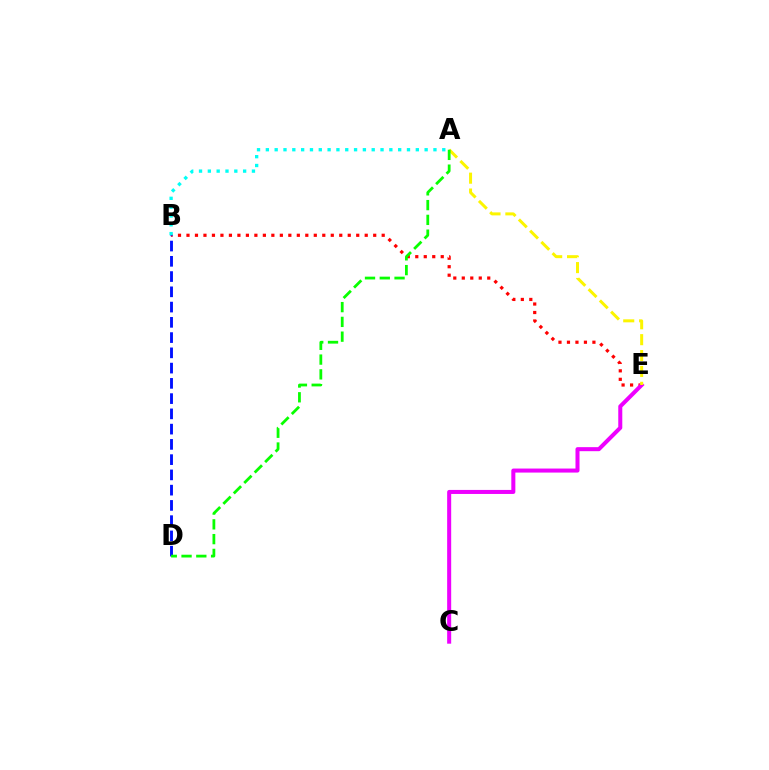{('B', 'E'): [{'color': '#ff0000', 'line_style': 'dotted', 'thickness': 2.31}], ('C', 'E'): [{'color': '#ee00ff', 'line_style': 'solid', 'thickness': 2.9}], ('A', 'E'): [{'color': '#fcf500', 'line_style': 'dashed', 'thickness': 2.16}], ('A', 'B'): [{'color': '#00fff6', 'line_style': 'dotted', 'thickness': 2.4}], ('B', 'D'): [{'color': '#0010ff', 'line_style': 'dashed', 'thickness': 2.07}], ('A', 'D'): [{'color': '#08ff00', 'line_style': 'dashed', 'thickness': 2.01}]}